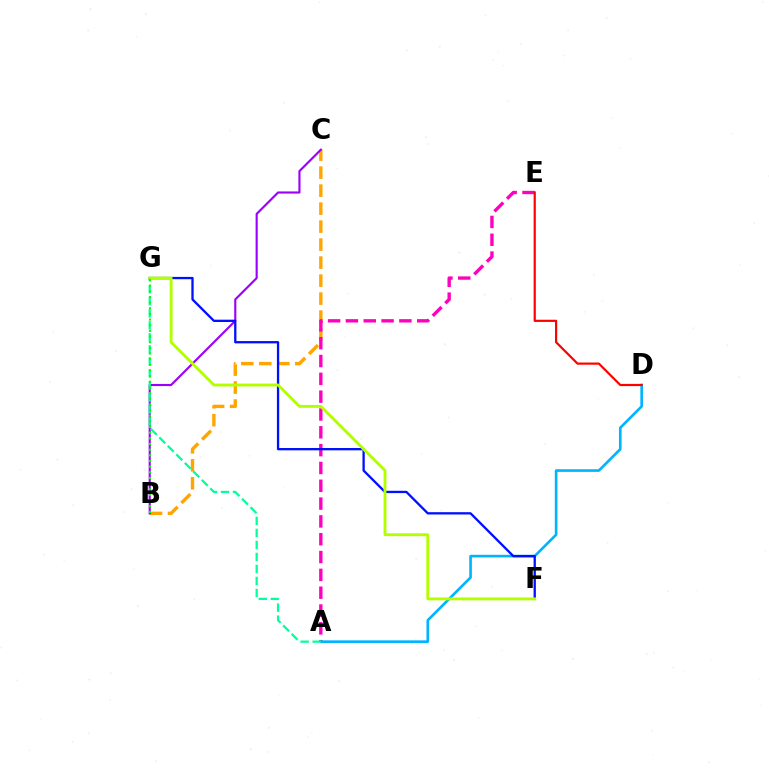{('B', 'C'): [{'color': '#ffa500', 'line_style': 'dashed', 'thickness': 2.44}, {'color': '#9b00ff', 'line_style': 'solid', 'thickness': 1.54}], ('A', 'E'): [{'color': '#ff00bd', 'line_style': 'dashed', 'thickness': 2.42}], ('A', 'D'): [{'color': '#00b5ff', 'line_style': 'solid', 'thickness': 1.91}], ('F', 'G'): [{'color': '#0010ff', 'line_style': 'solid', 'thickness': 1.66}, {'color': '#b3ff00', 'line_style': 'solid', 'thickness': 2.08}], ('D', 'E'): [{'color': '#ff0000', 'line_style': 'solid', 'thickness': 1.58}], ('A', 'G'): [{'color': '#00ff9d', 'line_style': 'dashed', 'thickness': 1.63}], ('B', 'G'): [{'color': '#08ff00', 'line_style': 'dotted', 'thickness': 1.54}]}